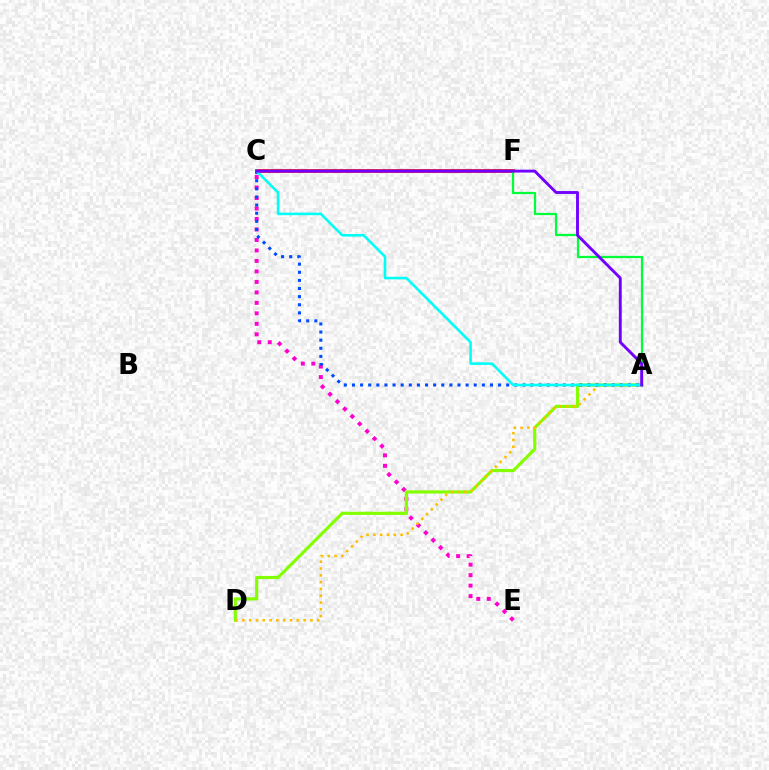{('C', 'E'): [{'color': '#ff00cf', 'line_style': 'dotted', 'thickness': 2.85}], ('A', 'D'): [{'color': '#84ff00', 'line_style': 'solid', 'thickness': 2.29}, {'color': '#ffbd00', 'line_style': 'dotted', 'thickness': 1.85}], ('C', 'F'): [{'color': '#ff0000', 'line_style': 'solid', 'thickness': 2.6}], ('A', 'F'): [{'color': '#00ff39', 'line_style': 'solid', 'thickness': 1.62}], ('A', 'C'): [{'color': '#004bff', 'line_style': 'dotted', 'thickness': 2.21}, {'color': '#00fff6', 'line_style': 'solid', 'thickness': 1.87}, {'color': '#7200ff', 'line_style': 'solid', 'thickness': 2.08}]}